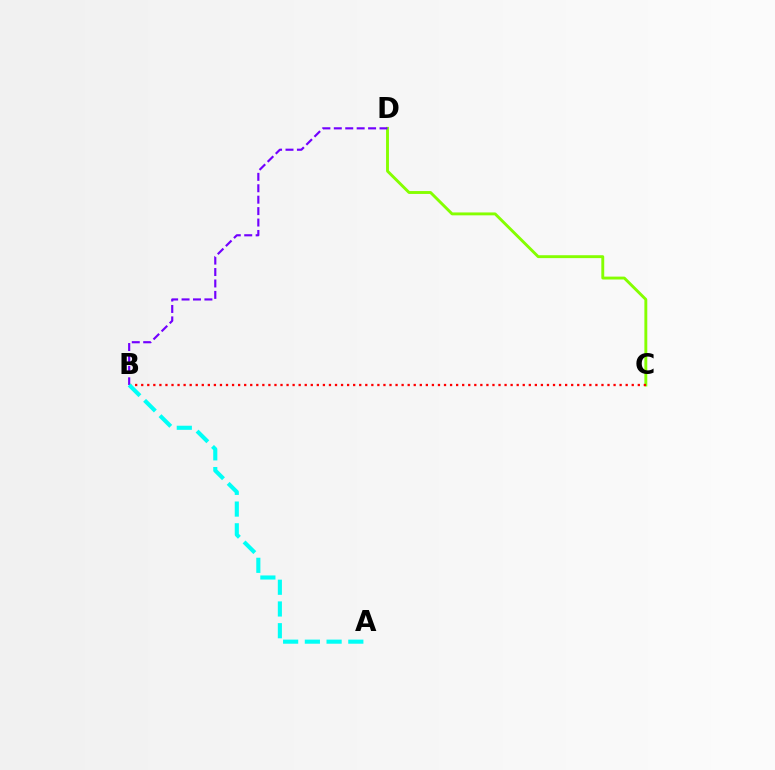{('C', 'D'): [{'color': '#84ff00', 'line_style': 'solid', 'thickness': 2.08}], ('B', 'C'): [{'color': '#ff0000', 'line_style': 'dotted', 'thickness': 1.65}], ('B', 'D'): [{'color': '#7200ff', 'line_style': 'dashed', 'thickness': 1.55}], ('A', 'B'): [{'color': '#00fff6', 'line_style': 'dashed', 'thickness': 2.95}]}